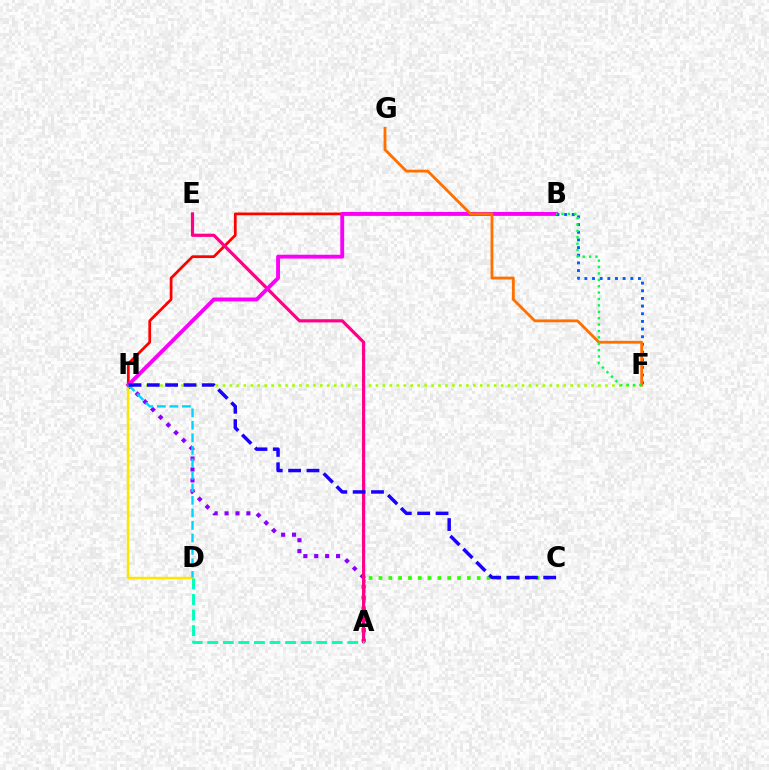{('F', 'H'): [{'color': '#a2ff00', 'line_style': 'dotted', 'thickness': 1.89}], ('A', 'C'): [{'color': '#31ff00', 'line_style': 'dotted', 'thickness': 2.67}], ('A', 'H'): [{'color': '#8a00ff', 'line_style': 'dotted', 'thickness': 2.96}], ('D', 'H'): [{'color': '#ffe600', 'line_style': 'solid', 'thickness': 1.77}, {'color': '#00d3ff', 'line_style': 'dashed', 'thickness': 1.7}], ('B', 'H'): [{'color': '#ff0000', 'line_style': 'solid', 'thickness': 1.97}, {'color': '#fa00f9', 'line_style': 'solid', 'thickness': 2.78}], ('A', 'E'): [{'color': '#ff0088', 'line_style': 'solid', 'thickness': 2.3}], ('B', 'F'): [{'color': '#005dff', 'line_style': 'dotted', 'thickness': 2.08}, {'color': '#00ff45', 'line_style': 'dotted', 'thickness': 1.74}], ('A', 'D'): [{'color': '#00ffbb', 'line_style': 'dashed', 'thickness': 2.11}], ('C', 'H'): [{'color': '#1900ff', 'line_style': 'dashed', 'thickness': 2.49}], ('F', 'G'): [{'color': '#ff7000', 'line_style': 'solid', 'thickness': 2.03}]}